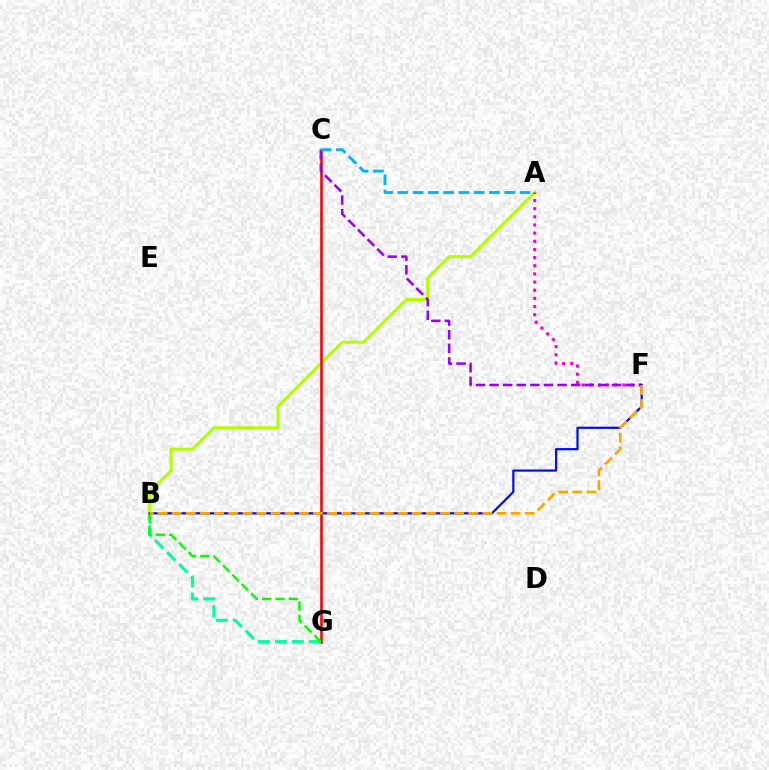{('A', 'B'): [{'color': '#b3ff00', 'line_style': 'solid', 'thickness': 2.2}], ('C', 'G'): [{'color': '#ff0000', 'line_style': 'solid', 'thickness': 1.86}], ('B', 'G'): [{'color': '#00ff9d', 'line_style': 'dashed', 'thickness': 2.31}, {'color': '#08ff00', 'line_style': 'dashed', 'thickness': 1.8}], ('A', 'F'): [{'color': '#ff00bd', 'line_style': 'dotted', 'thickness': 2.22}], ('C', 'F'): [{'color': '#9b00ff', 'line_style': 'dashed', 'thickness': 1.85}], ('B', 'F'): [{'color': '#0010ff', 'line_style': 'solid', 'thickness': 1.62}, {'color': '#ffa500', 'line_style': 'dashed', 'thickness': 1.92}], ('A', 'C'): [{'color': '#00b5ff', 'line_style': 'dashed', 'thickness': 2.08}]}